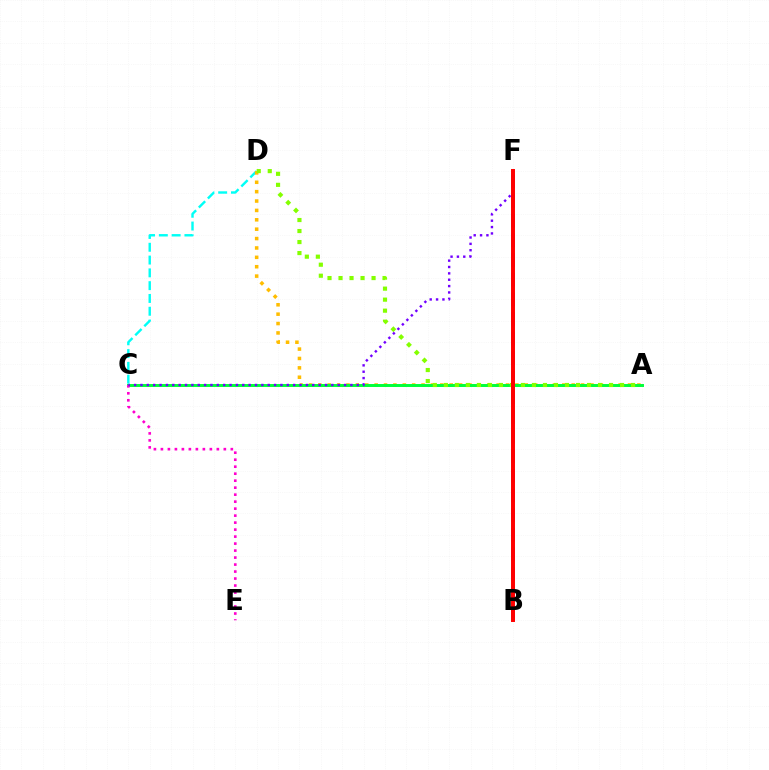{('C', 'D'): [{'color': '#00fff6', 'line_style': 'dashed', 'thickness': 1.74}], ('A', 'D'): [{'color': '#ffbd00', 'line_style': 'dotted', 'thickness': 2.55}, {'color': '#84ff00', 'line_style': 'dotted', 'thickness': 2.99}], ('B', 'F'): [{'color': '#004bff', 'line_style': 'dashed', 'thickness': 2.67}, {'color': '#ff0000', 'line_style': 'solid', 'thickness': 2.85}], ('A', 'C'): [{'color': '#00ff39', 'line_style': 'solid', 'thickness': 2.12}], ('C', 'E'): [{'color': '#ff00cf', 'line_style': 'dotted', 'thickness': 1.9}], ('C', 'F'): [{'color': '#7200ff', 'line_style': 'dotted', 'thickness': 1.73}]}